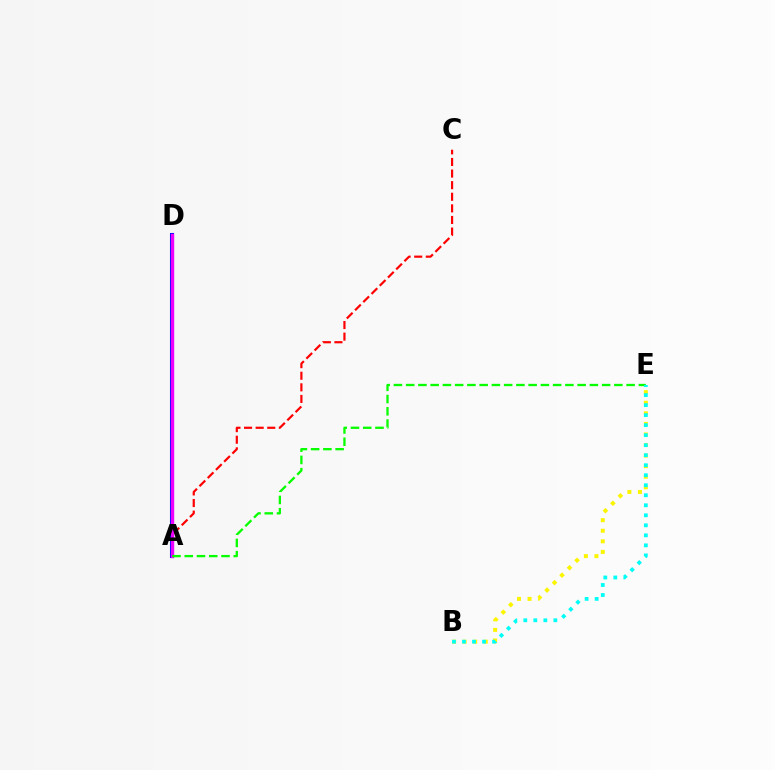{('A', 'D'): [{'color': '#0010ff', 'line_style': 'solid', 'thickness': 2.93}, {'color': '#ee00ff', 'line_style': 'solid', 'thickness': 2.4}], ('A', 'C'): [{'color': '#ff0000', 'line_style': 'dashed', 'thickness': 1.58}], ('B', 'E'): [{'color': '#fcf500', 'line_style': 'dotted', 'thickness': 2.87}, {'color': '#00fff6', 'line_style': 'dotted', 'thickness': 2.72}], ('A', 'E'): [{'color': '#08ff00', 'line_style': 'dashed', 'thickness': 1.66}]}